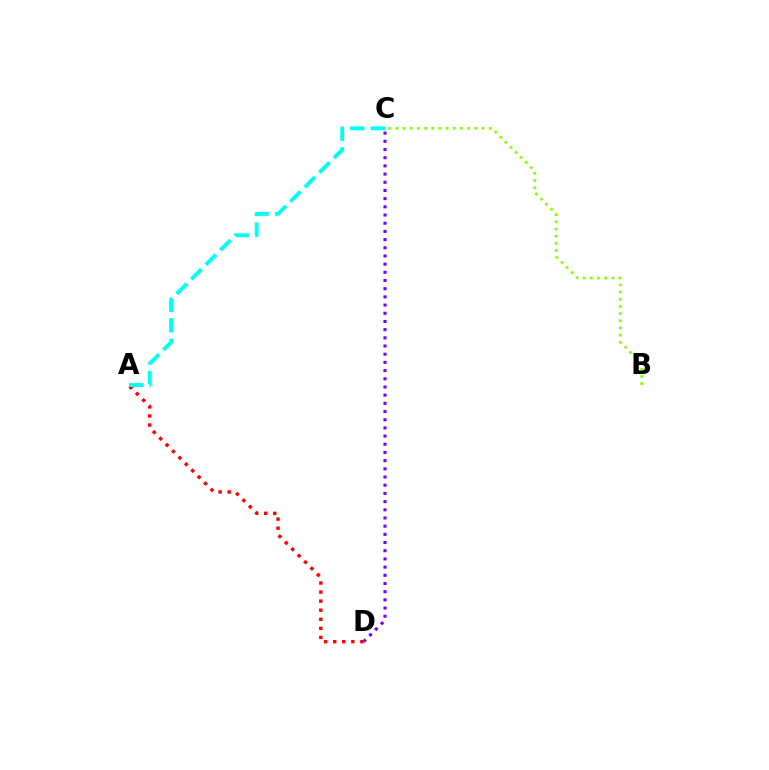{('A', 'D'): [{'color': '#ff0000', 'line_style': 'dotted', 'thickness': 2.46}], ('B', 'C'): [{'color': '#84ff00', 'line_style': 'dotted', 'thickness': 1.95}], ('A', 'C'): [{'color': '#00fff6', 'line_style': 'dashed', 'thickness': 2.79}], ('C', 'D'): [{'color': '#7200ff', 'line_style': 'dotted', 'thickness': 2.22}]}